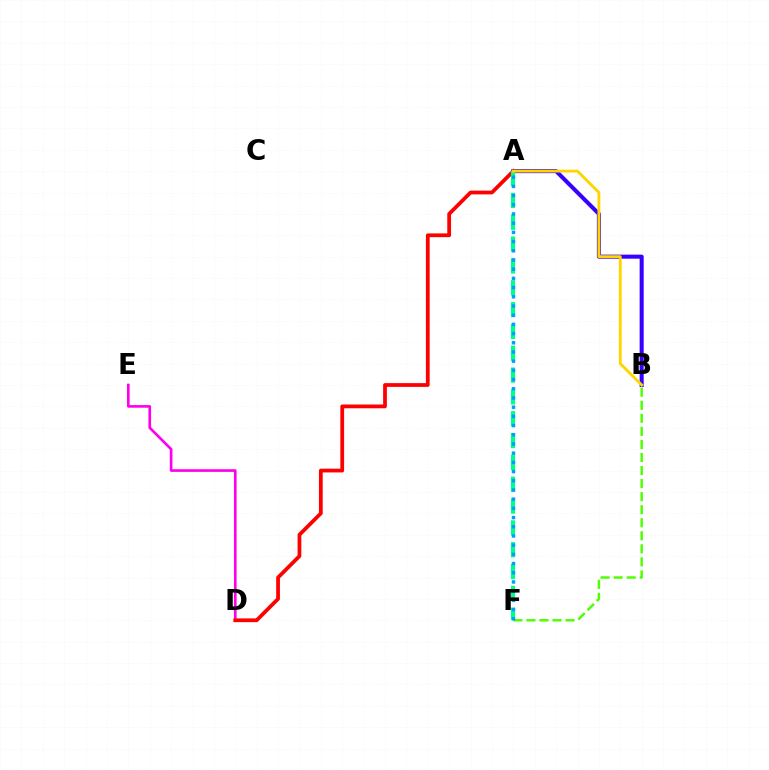{('B', 'F'): [{'color': '#4fff00', 'line_style': 'dashed', 'thickness': 1.77}], ('D', 'E'): [{'color': '#ff00ed', 'line_style': 'solid', 'thickness': 1.91}], ('A', 'B'): [{'color': '#3700ff', 'line_style': 'solid', 'thickness': 2.92}, {'color': '#ffd500', 'line_style': 'solid', 'thickness': 2.06}], ('A', 'D'): [{'color': '#ff0000', 'line_style': 'solid', 'thickness': 2.71}], ('A', 'F'): [{'color': '#00ff86', 'line_style': 'dashed', 'thickness': 2.97}, {'color': '#009eff', 'line_style': 'dotted', 'thickness': 2.5}]}